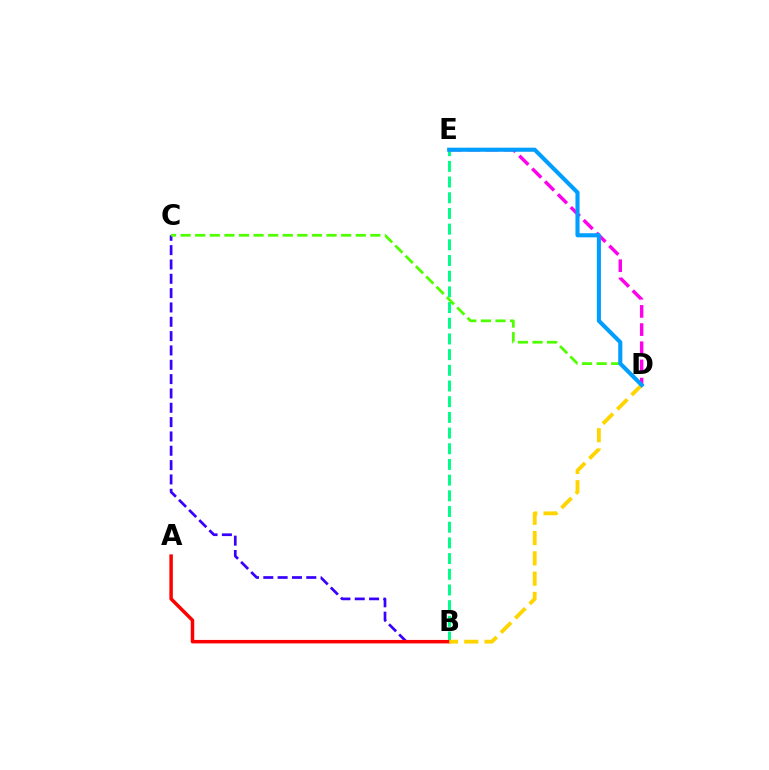{('B', 'E'): [{'color': '#00ff86', 'line_style': 'dashed', 'thickness': 2.13}], ('B', 'C'): [{'color': '#3700ff', 'line_style': 'dashed', 'thickness': 1.95}], ('A', 'B'): [{'color': '#ff0000', 'line_style': 'solid', 'thickness': 2.5}], ('C', 'D'): [{'color': '#4fff00', 'line_style': 'dashed', 'thickness': 1.98}], ('D', 'E'): [{'color': '#ff00ed', 'line_style': 'dashed', 'thickness': 2.47}, {'color': '#009eff', 'line_style': 'solid', 'thickness': 2.95}], ('B', 'D'): [{'color': '#ffd500', 'line_style': 'dashed', 'thickness': 2.76}]}